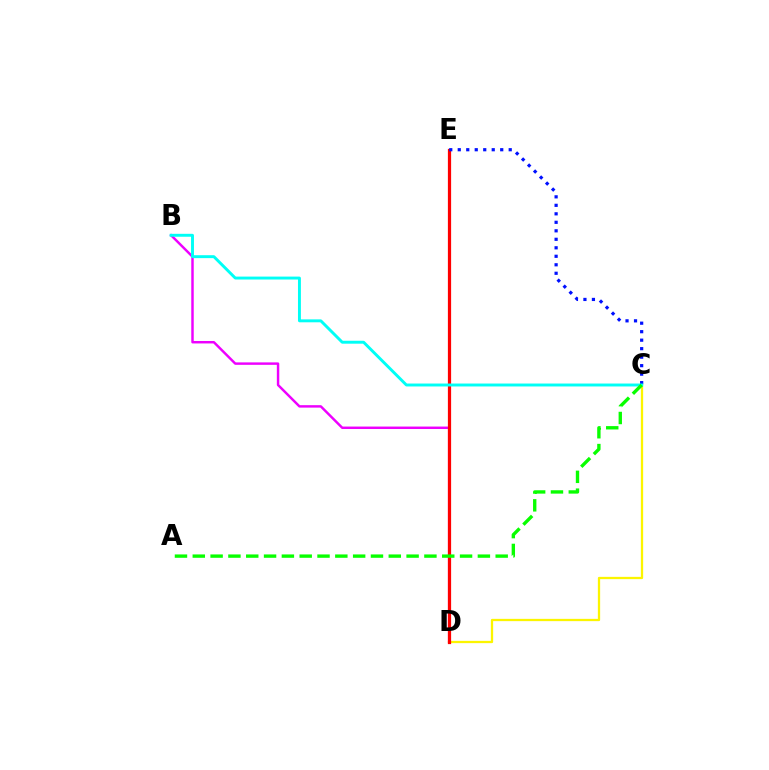{('C', 'D'): [{'color': '#fcf500', 'line_style': 'solid', 'thickness': 1.65}], ('B', 'D'): [{'color': '#ee00ff', 'line_style': 'solid', 'thickness': 1.77}], ('D', 'E'): [{'color': '#ff0000', 'line_style': 'solid', 'thickness': 2.32}], ('C', 'E'): [{'color': '#0010ff', 'line_style': 'dotted', 'thickness': 2.31}], ('B', 'C'): [{'color': '#00fff6', 'line_style': 'solid', 'thickness': 2.11}], ('A', 'C'): [{'color': '#08ff00', 'line_style': 'dashed', 'thickness': 2.42}]}